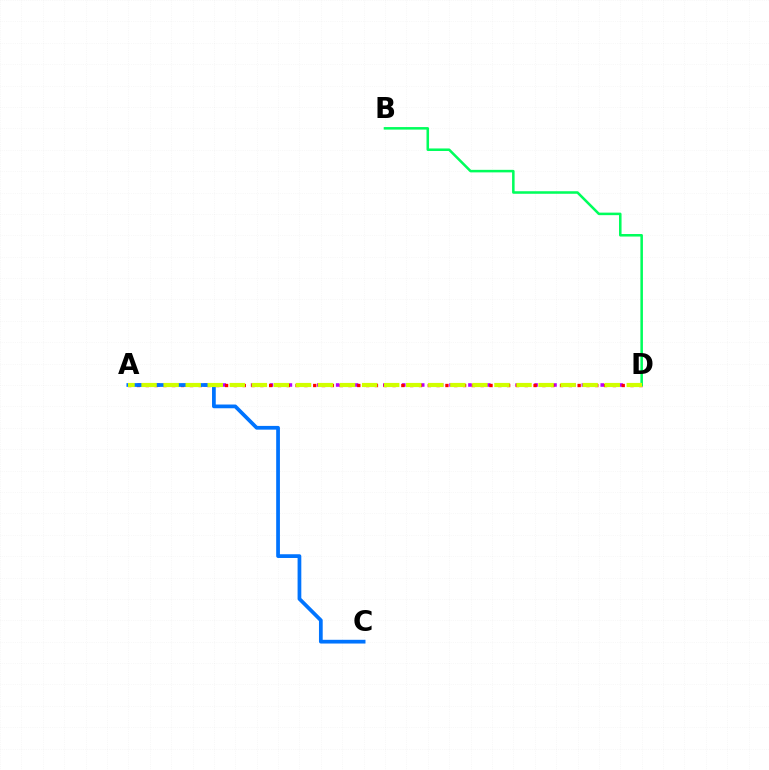{('A', 'D'): [{'color': '#b900ff', 'line_style': 'dotted', 'thickness': 2.57}, {'color': '#ff0000', 'line_style': 'dotted', 'thickness': 2.39}, {'color': '#d1ff00', 'line_style': 'dashed', 'thickness': 3.0}], ('A', 'C'): [{'color': '#0074ff', 'line_style': 'solid', 'thickness': 2.69}], ('B', 'D'): [{'color': '#00ff5c', 'line_style': 'solid', 'thickness': 1.83}]}